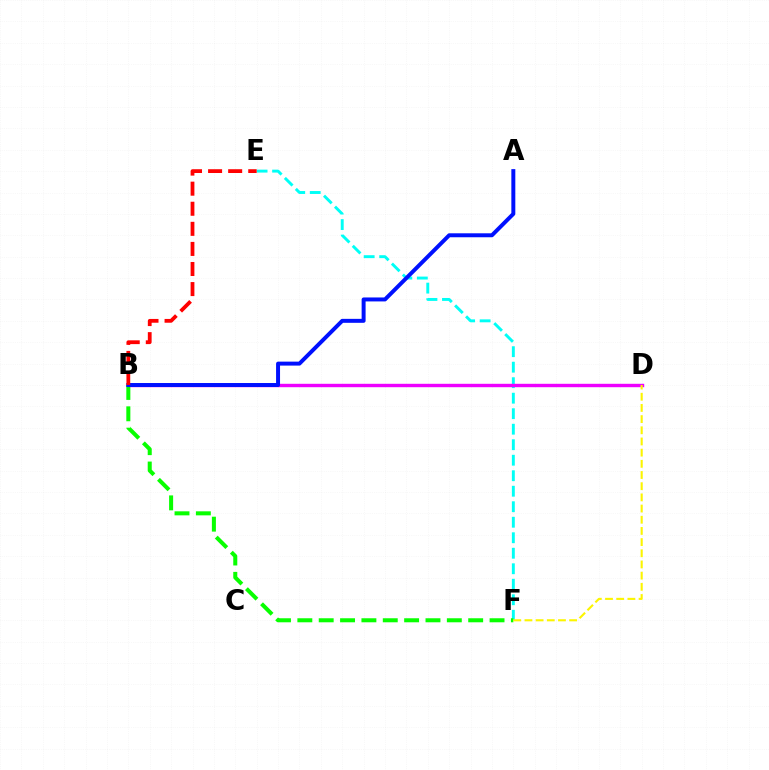{('E', 'F'): [{'color': '#00fff6', 'line_style': 'dashed', 'thickness': 2.11}], ('B', 'D'): [{'color': '#ee00ff', 'line_style': 'solid', 'thickness': 2.45}], ('B', 'F'): [{'color': '#08ff00', 'line_style': 'dashed', 'thickness': 2.9}], ('A', 'B'): [{'color': '#0010ff', 'line_style': 'solid', 'thickness': 2.85}], ('B', 'E'): [{'color': '#ff0000', 'line_style': 'dashed', 'thickness': 2.73}], ('D', 'F'): [{'color': '#fcf500', 'line_style': 'dashed', 'thickness': 1.52}]}